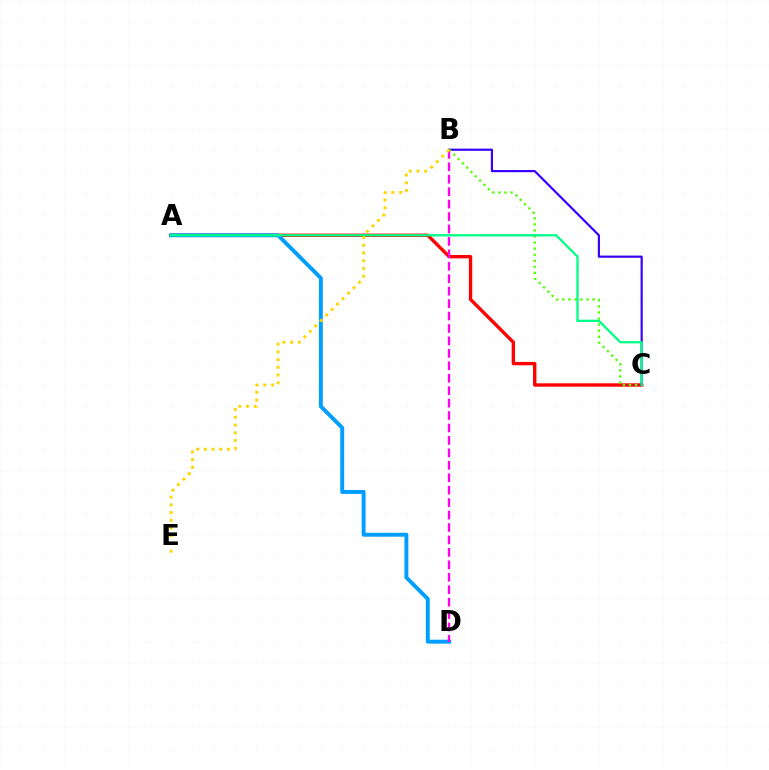{('A', 'C'): [{'color': '#ff0000', 'line_style': 'solid', 'thickness': 2.42}, {'color': '#00ff86', 'line_style': 'solid', 'thickness': 1.64}], ('B', 'C'): [{'color': '#3700ff', 'line_style': 'solid', 'thickness': 1.57}, {'color': '#4fff00', 'line_style': 'dotted', 'thickness': 1.65}], ('A', 'D'): [{'color': '#009eff', 'line_style': 'solid', 'thickness': 2.82}], ('B', 'D'): [{'color': '#ff00ed', 'line_style': 'dashed', 'thickness': 1.69}], ('B', 'E'): [{'color': '#ffd500', 'line_style': 'dotted', 'thickness': 2.1}]}